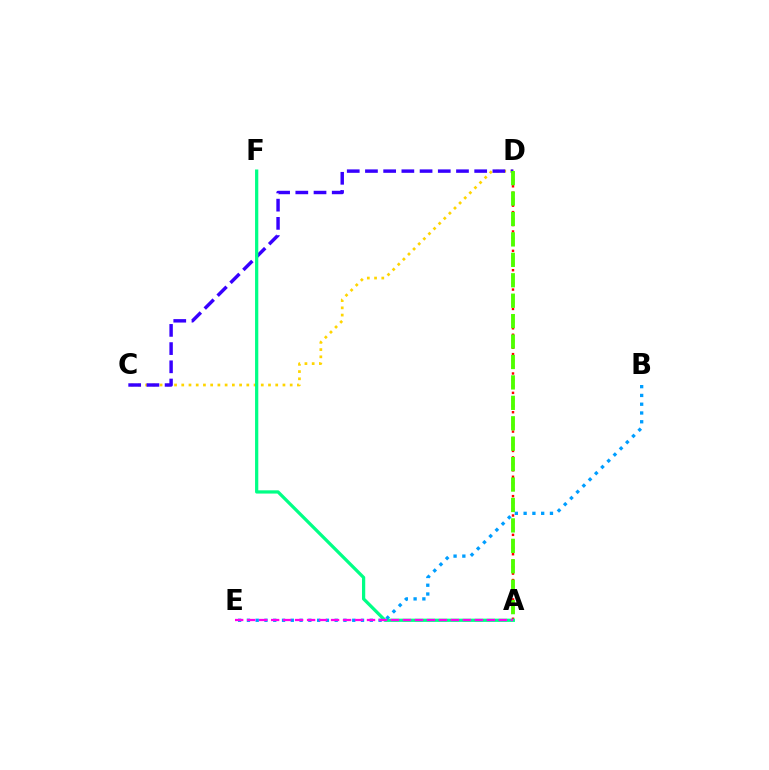{('A', 'D'): [{'color': '#ff0000', 'line_style': 'dotted', 'thickness': 1.75}, {'color': '#4fff00', 'line_style': 'dashed', 'thickness': 2.78}], ('C', 'D'): [{'color': '#ffd500', 'line_style': 'dotted', 'thickness': 1.96}, {'color': '#3700ff', 'line_style': 'dashed', 'thickness': 2.47}], ('A', 'F'): [{'color': '#00ff86', 'line_style': 'solid', 'thickness': 2.34}], ('B', 'E'): [{'color': '#009eff', 'line_style': 'dotted', 'thickness': 2.38}], ('A', 'E'): [{'color': '#ff00ed', 'line_style': 'dashed', 'thickness': 1.63}]}